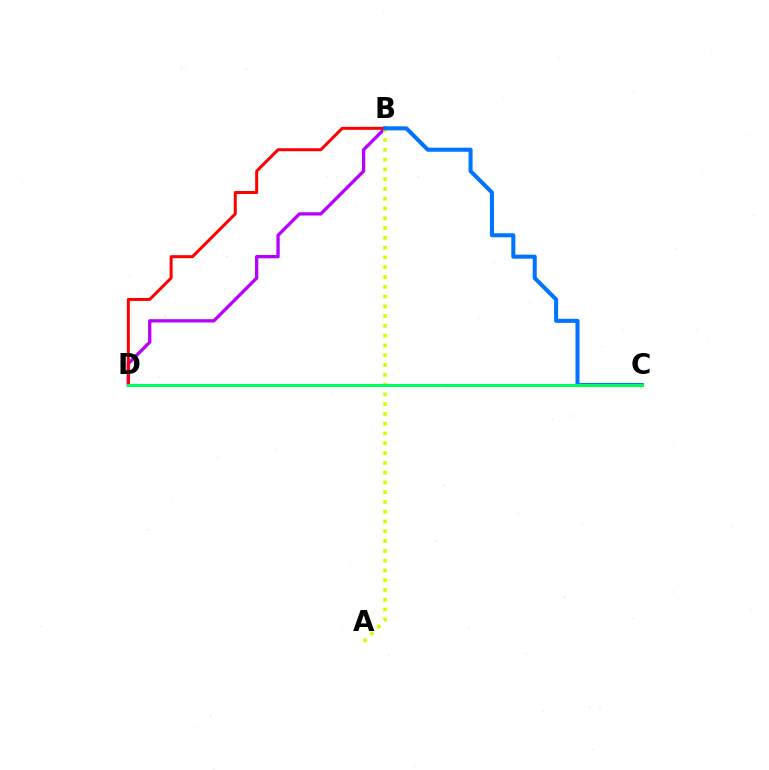{('B', 'D'): [{'color': '#b900ff', 'line_style': 'solid', 'thickness': 2.37}, {'color': '#ff0000', 'line_style': 'solid', 'thickness': 2.16}], ('A', 'B'): [{'color': '#d1ff00', 'line_style': 'dotted', 'thickness': 2.66}], ('B', 'C'): [{'color': '#0074ff', 'line_style': 'solid', 'thickness': 2.91}], ('C', 'D'): [{'color': '#00ff5c', 'line_style': 'solid', 'thickness': 2.18}]}